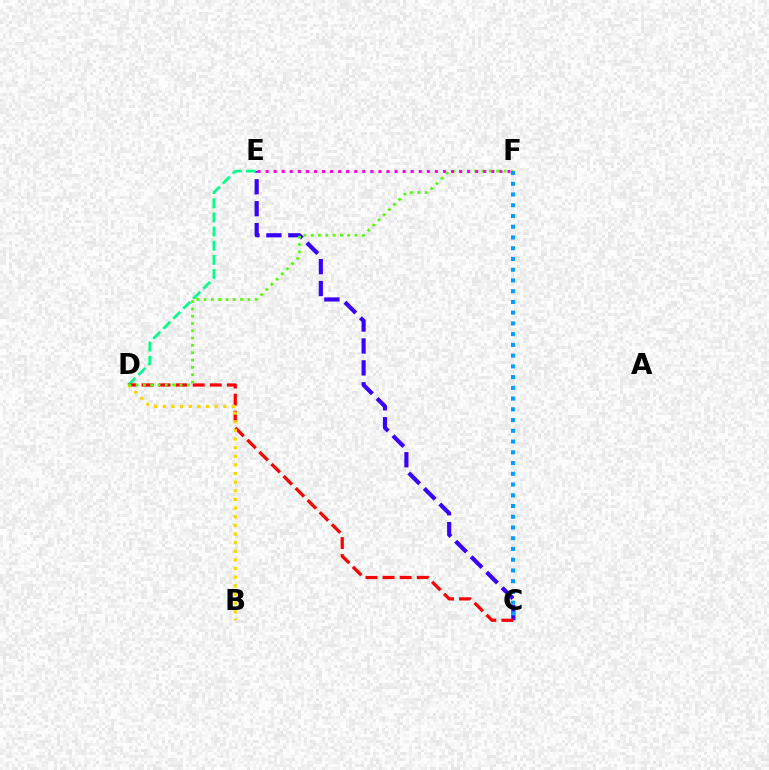{('C', 'E'): [{'color': '#3700ff', 'line_style': 'dashed', 'thickness': 2.98}], ('D', 'E'): [{'color': '#00ff86', 'line_style': 'dashed', 'thickness': 1.92}], ('C', 'D'): [{'color': '#ff0000', 'line_style': 'dashed', 'thickness': 2.32}], ('B', 'D'): [{'color': '#ffd500', 'line_style': 'dotted', 'thickness': 2.35}], ('D', 'F'): [{'color': '#4fff00', 'line_style': 'dotted', 'thickness': 1.99}], ('C', 'F'): [{'color': '#009eff', 'line_style': 'dotted', 'thickness': 2.92}], ('E', 'F'): [{'color': '#ff00ed', 'line_style': 'dotted', 'thickness': 2.19}]}